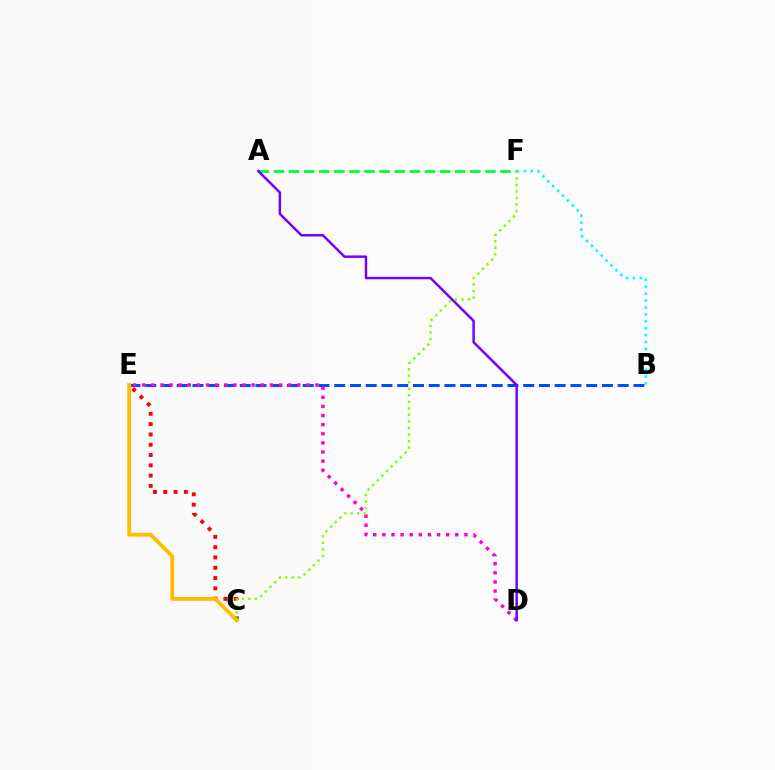{('A', 'F'): [{'color': '#00ff39', 'line_style': 'dashed', 'thickness': 2.05}], ('B', 'E'): [{'color': '#004bff', 'line_style': 'dashed', 'thickness': 2.14}], ('C', 'E'): [{'color': '#ff0000', 'line_style': 'dotted', 'thickness': 2.8}, {'color': '#ffbd00', 'line_style': 'solid', 'thickness': 2.75}], ('B', 'F'): [{'color': '#00fff6', 'line_style': 'dotted', 'thickness': 1.88}], ('D', 'E'): [{'color': '#ff00cf', 'line_style': 'dotted', 'thickness': 2.48}], ('A', 'D'): [{'color': '#7200ff', 'line_style': 'solid', 'thickness': 1.78}], ('C', 'F'): [{'color': '#84ff00', 'line_style': 'dotted', 'thickness': 1.77}]}